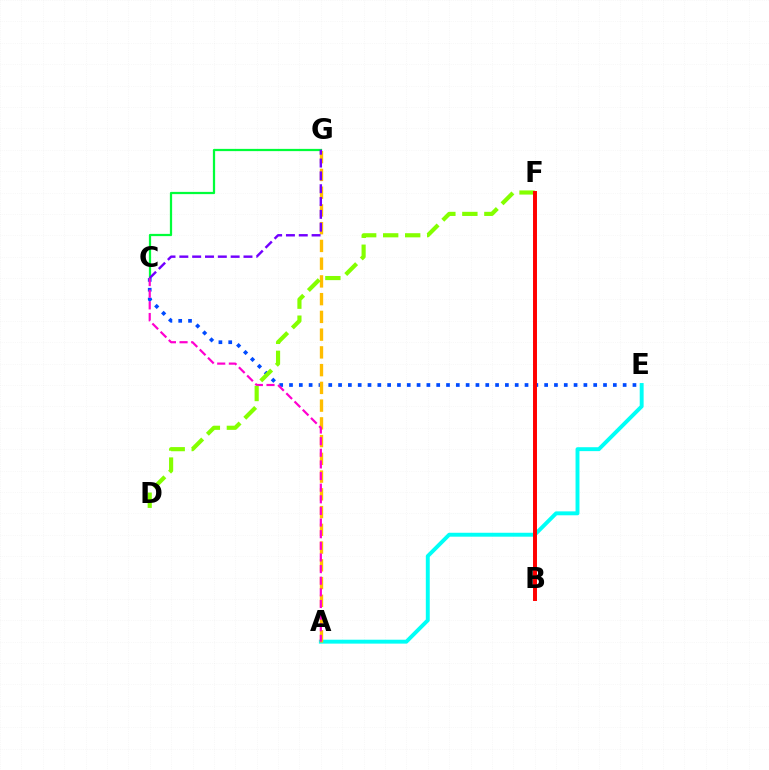{('A', 'E'): [{'color': '#00fff6', 'line_style': 'solid', 'thickness': 2.82}], ('C', 'G'): [{'color': '#00ff39', 'line_style': 'solid', 'thickness': 1.61}, {'color': '#7200ff', 'line_style': 'dashed', 'thickness': 1.74}], ('C', 'E'): [{'color': '#004bff', 'line_style': 'dotted', 'thickness': 2.67}], ('A', 'G'): [{'color': '#ffbd00', 'line_style': 'dashed', 'thickness': 2.41}], ('A', 'C'): [{'color': '#ff00cf', 'line_style': 'dashed', 'thickness': 1.58}], ('D', 'F'): [{'color': '#84ff00', 'line_style': 'dashed', 'thickness': 2.99}], ('B', 'F'): [{'color': '#ff0000', 'line_style': 'solid', 'thickness': 2.84}]}